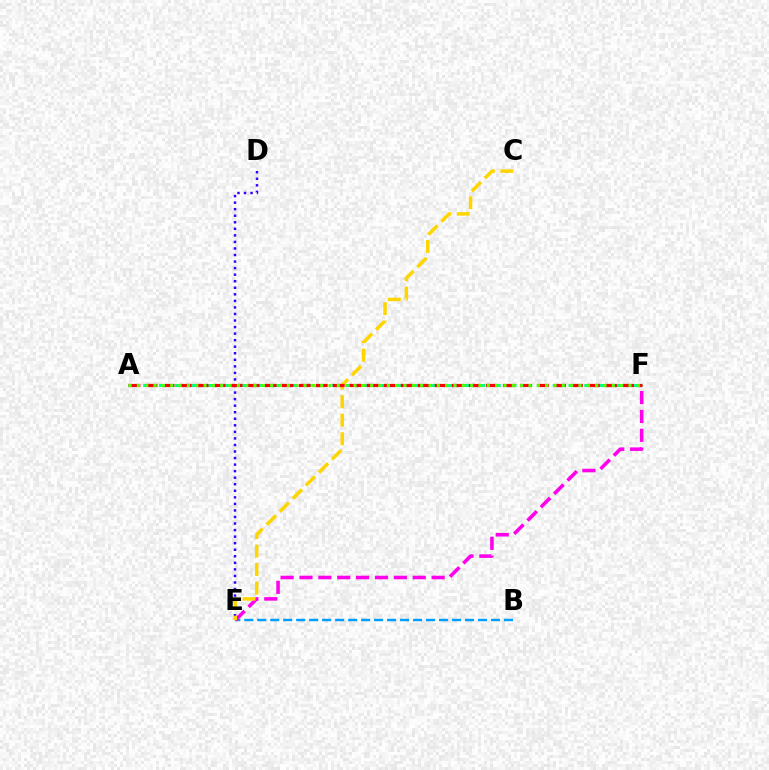{('B', 'E'): [{'color': '#009eff', 'line_style': 'dashed', 'thickness': 1.76}], ('E', 'F'): [{'color': '#ff00ed', 'line_style': 'dashed', 'thickness': 2.56}], ('D', 'E'): [{'color': '#3700ff', 'line_style': 'dotted', 'thickness': 1.78}], ('C', 'E'): [{'color': '#ffd500', 'line_style': 'dashed', 'thickness': 2.51}], ('A', 'F'): [{'color': '#00ff86', 'line_style': 'dashed', 'thickness': 2.14}, {'color': '#ff0000', 'line_style': 'dashed', 'thickness': 2.31}, {'color': '#4fff00', 'line_style': 'dotted', 'thickness': 2.26}]}